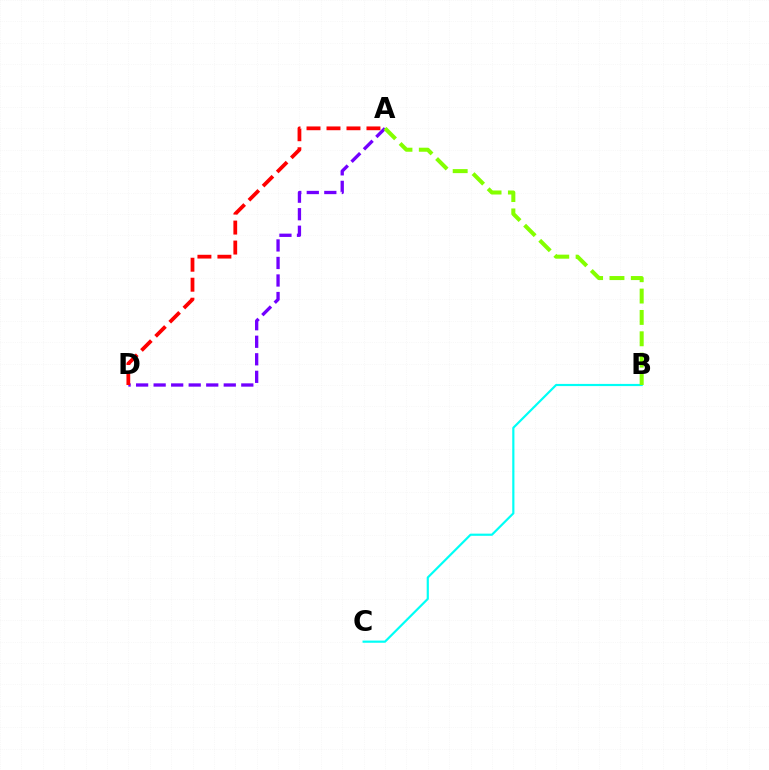{('B', 'C'): [{'color': '#00fff6', 'line_style': 'solid', 'thickness': 1.57}], ('A', 'D'): [{'color': '#7200ff', 'line_style': 'dashed', 'thickness': 2.38}, {'color': '#ff0000', 'line_style': 'dashed', 'thickness': 2.71}], ('A', 'B'): [{'color': '#84ff00', 'line_style': 'dashed', 'thickness': 2.9}]}